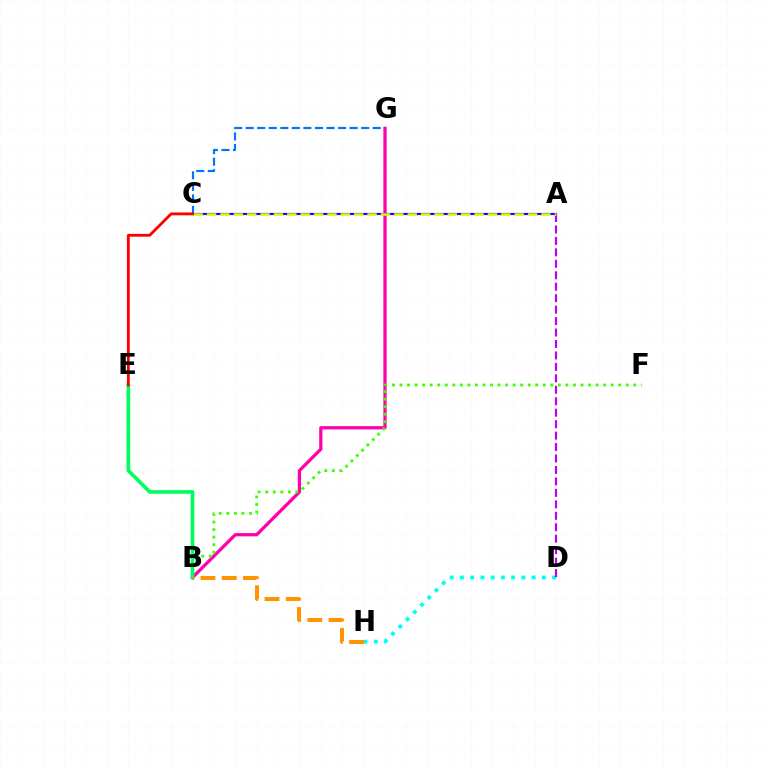{('D', 'H'): [{'color': '#00fff6', 'line_style': 'dotted', 'thickness': 2.78}], ('B', 'G'): [{'color': '#ff00ac', 'line_style': 'solid', 'thickness': 2.34}], ('B', 'F'): [{'color': '#3dff00', 'line_style': 'dotted', 'thickness': 2.05}], ('C', 'G'): [{'color': '#0074ff', 'line_style': 'dashed', 'thickness': 1.57}], ('A', 'D'): [{'color': '#b900ff', 'line_style': 'dashed', 'thickness': 1.56}], ('A', 'C'): [{'color': '#2500ff', 'line_style': 'solid', 'thickness': 1.57}, {'color': '#d1ff00', 'line_style': 'dashed', 'thickness': 1.82}], ('B', 'E'): [{'color': '#00ff5c', 'line_style': 'solid', 'thickness': 2.63}], ('C', 'E'): [{'color': '#ff0000', 'line_style': 'solid', 'thickness': 2.04}], ('B', 'H'): [{'color': '#ff9400', 'line_style': 'dashed', 'thickness': 2.89}]}